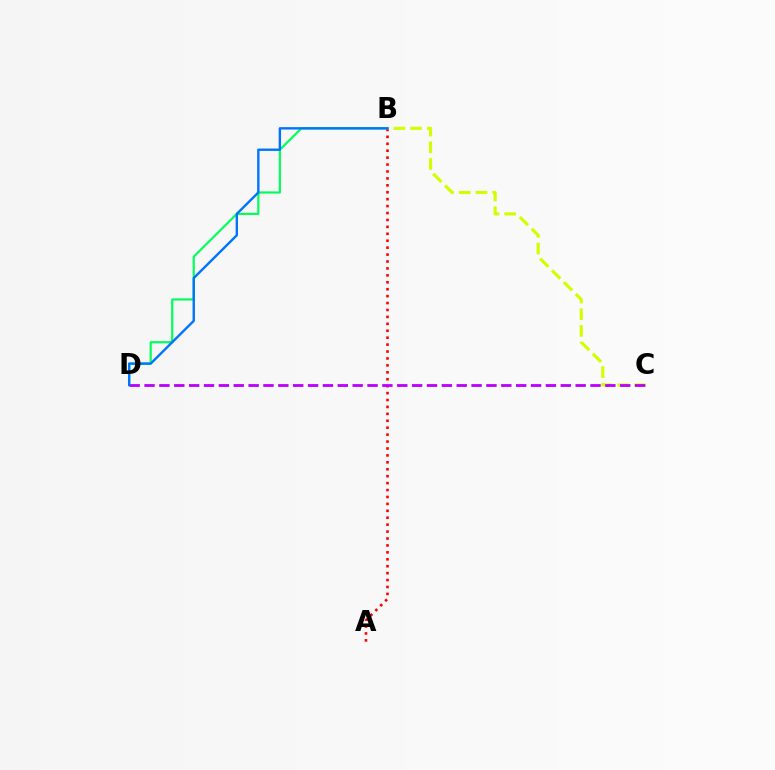{('B', 'D'): [{'color': '#00ff5c', 'line_style': 'solid', 'thickness': 1.57}, {'color': '#0074ff', 'line_style': 'solid', 'thickness': 1.72}], ('A', 'B'): [{'color': '#ff0000', 'line_style': 'dotted', 'thickness': 1.88}], ('B', 'C'): [{'color': '#d1ff00', 'line_style': 'dashed', 'thickness': 2.27}], ('C', 'D'): [{'color': '#b900ff', 'line_style': 'dashed', 'thickness': 2.02}]}